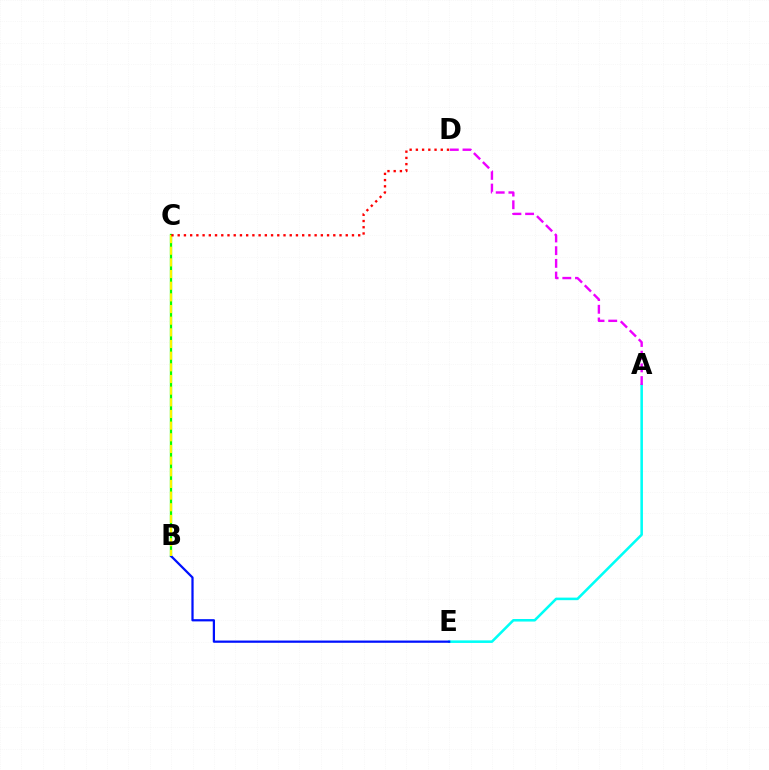{('A', 'E'): [{'color': '#00fff6', 'line_style': 'solid', 'thickness': 1.84}], ('B', 'C'): [{'color': '#08ff00', 'line_style': 'solid', 'thickness': 1.65}, {'color': '#fcf500', 'line_style': 'dashed', 'thickness': 1.58}], ('A', 'D'): [{'color': '#ee00ff', 'line_style': 'dashed', 'thickness': 1.72}], ('B', 'E'): [{'color': '#0010ff', 'line_style': 'solid', 'thickness': 1.61}], ('C', 'D'): [{'color': '#ff0000', 'line_style': 'dotted', 'thickness': 1.69}]}